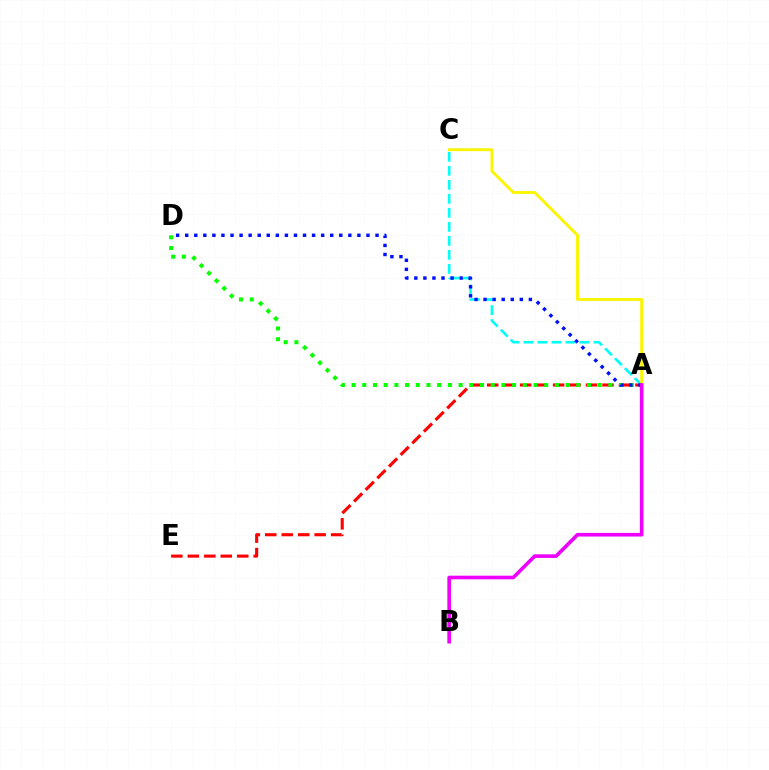{('A', 'E'): [{'color': '#ff0000', 'line_style': 'dashed', 'thickness': 2.24}], ('A', 'C'): [{'color': '#00fff6', 'line_style': 'dashed', 'thickness': 1.9}, {'color': '#fcf500', 'line_style': 'solid', 'thickness': 2.07}], ('A', 'D'): [{'color': '#08ff00', 'line_style': 'dotted', 'thickness': 2.91}, {'color': '#0010ff', 'line_style': 'dotted', 'thickness': 2.46}], ('A', 'B'): [{'color': '#ee00ff', 'line_style': 'solid', 'thickness': 2.61}]}